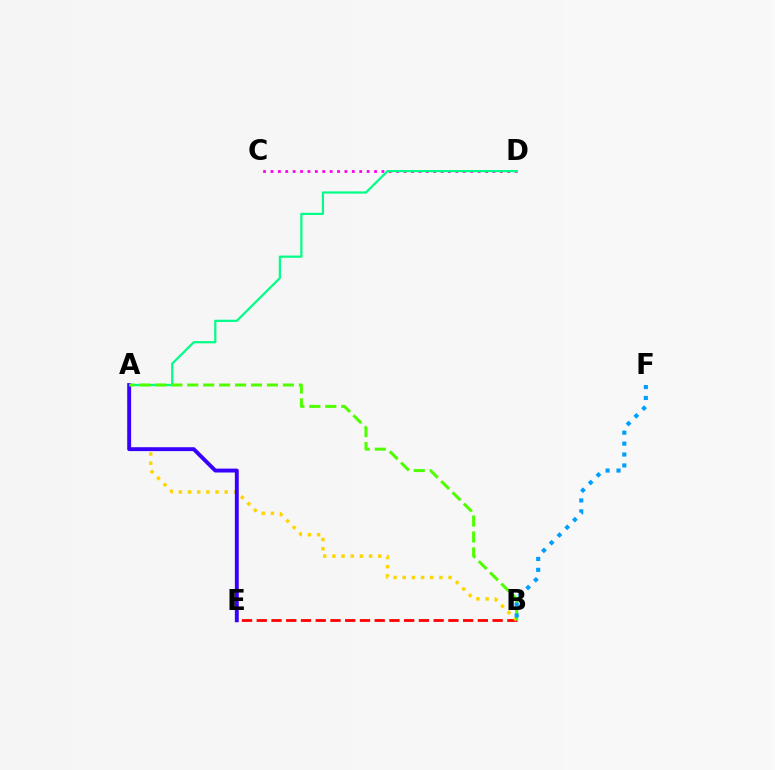{('B', 'E'): [{'color': '#ff0000', 'line_style': 'dashed', 'thickness': 2.0}], ('A', 'B'): [{'color': '#ffd500', 'line_style': 'dotted', 'thickness': 2.49}, {'color': '#4fff00', 'line_style': 'dashed', 'thickness': 2.17}], ('C', 'D'): [{'color': '#ff00ed', 'line_style': 'dotted', 'thickness': 2.01}], ('A', 'D'): [{'color': '#00ff86', 'line_style': 'solid', 'thickness': 1.6}], ('A', 'E'): [{'color': '#3700ff', 'line_style': 'solid', 'thickness': 2.81}], ('B', 'F'): [{'color': '#009eff', 'line_style': 'dotted', 'thickness': 2.97}]}